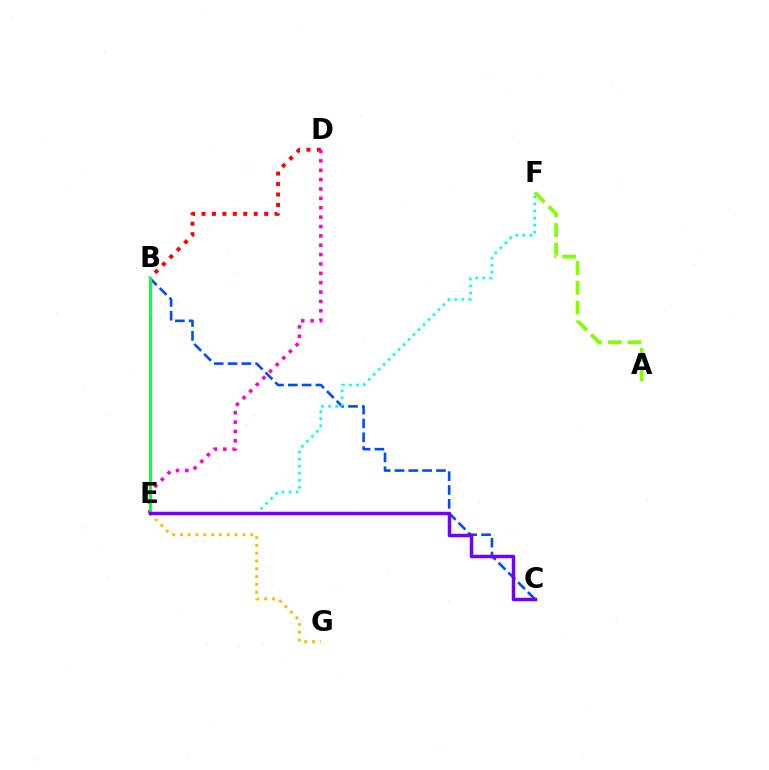{('B', 'C'): [{'color': '#004bff', 'line_style': 'dashed', 'thickness': 1.88}], ('B', 'D'): [{'color': '#ff0000', 'line_style': 'dotted', 'thickness': 2.84}], ('E', 'F'): [{'color': '#00fff6', 'line_style': 'dotted', 'thickness': 1.91}], ('E', 'G'): [{'color': '#ffbd00', 'line_style': 'dotted', 'thickness': 2.12}], ('A', 'F'): [{'color': '#84ff00', 'line_style': 'dashed', 'thickness': 2.69}], ('D', 'E'): [{'color': '#ff00cf', 'line_style': 'dotted', 'thickness': 2.55}], ('B', 'E'): [{'color': '#00ff39', 'line_style': 'solid', 'thickness': 2.05}], ('C', 'E'): [{'color': '#7200ff', 'line_style': 'solid', 'thickness': 2.51}]}